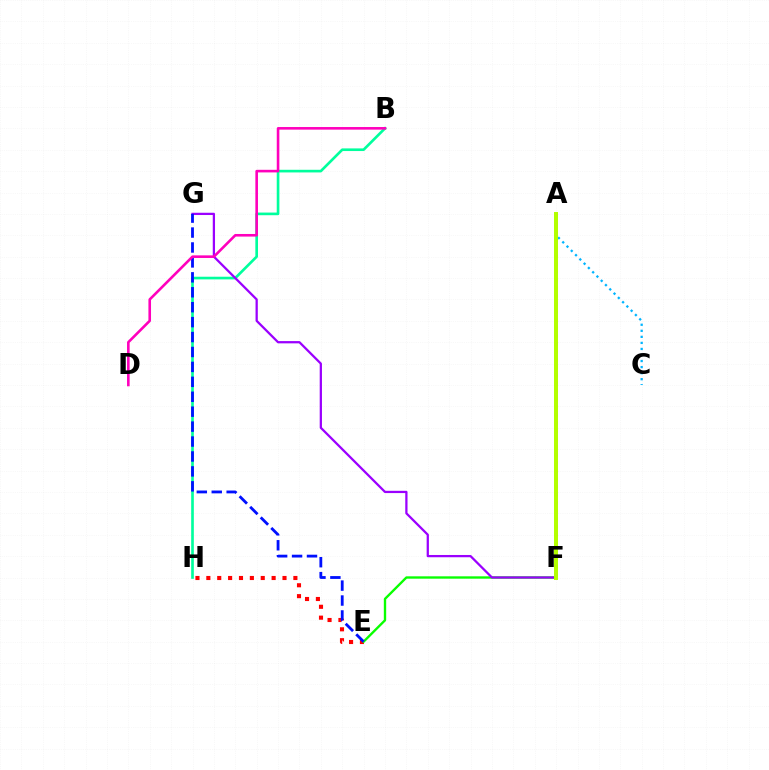{('A', 'C'): [{'color': '#00b5ff', 'line_style': 'dotted', 'thickness': 1.64}], ('E', 'H'): [{'color': '#ff0000', 'line_style': 'dotted', 'thickness': 2.96}], ('E', 'F'): [{'color': '#08ff00', 'line_style': 'solid', 'thickness': 1.7}], ('A', 'F'): [{'color': '#ffa500', 'line_style': 'dotted', 'thickness': 2.17}, {'color': '#b3ff00', 'line_style': 'solid', 'thickness': 2.86}], ('B', 'H'): [{'color': '#00ff9d', 'line_style': 'solid', 'thickness': 1.91}], ('F', 'G'): [{'color': '#9b00ff', 'line_style': 'solid', 'thickness': 1.63}], ('E', 'G'): [{'color': '#0010ff', 'line_style': 'dashed', 'thickness': 2.03}], ('B', 'D'): [{'color': '#ff00bd', 'line_style': 'solid', 'thickness': 1.87}]}